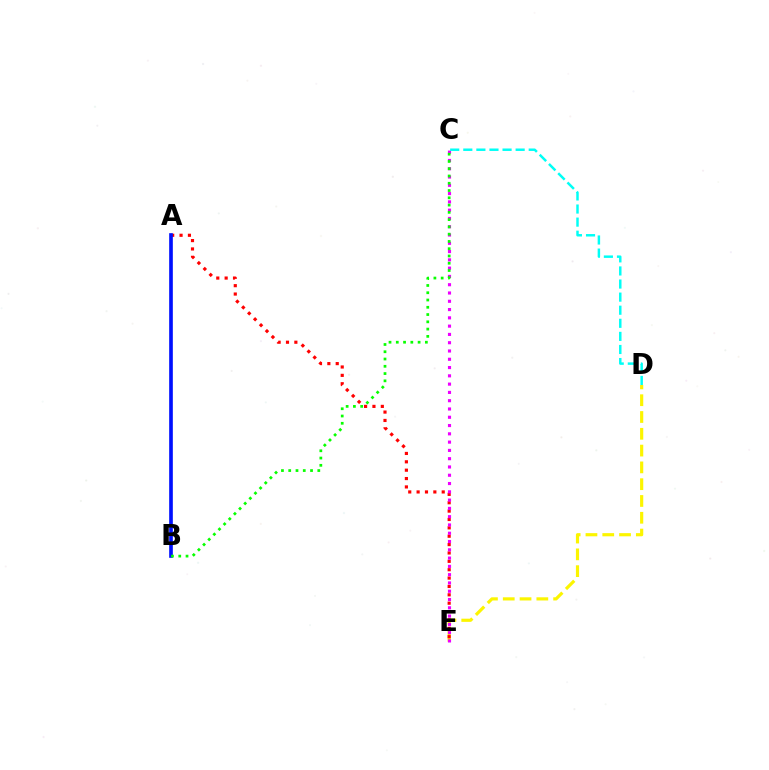{('D', 'E'): [{'color': '#fcf500', 'line_style': 'dashed', 'thickness': 2.28}], ('A', 'E'): [{'color': '#ff0000', 'line_style': 'dotted', 'thickness': 2.27}], ('C', 'E'): [{'color': '#ee00ff', 'line_style': 'dotted', 'thickness': 2.25}], ('C', 'D'): [{'color': '#00fff6', 'line_style': 'dashed', 'thickness': 1.78}], ('A', 'B'): [{'color': '#0010ff', 'line_style': 'solid', 'thickness': 2.63}], ('B', 'C'): [{'color': '#08ff00', 'line_style': 'dotted', 'thickness': 1.98}]}